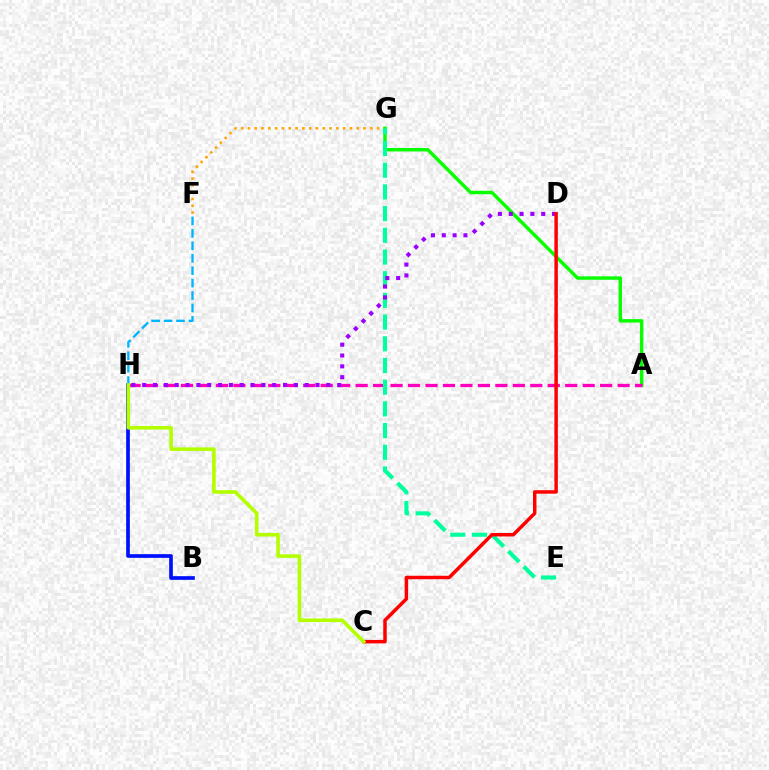{('F', 'G'): [{'color': '#ffa500', 'line_style': 'dotted', 'thickness': 1.85}], ('B', 'H'): [{'color': '#0010ff', 'line_style': 'solid', 'thickness': 2.65}], ('A', 'G'): [{'color': '#08ff00', 'line_style': 'solid', 'thickness': 2.48}], ('A', 'H'): [{'color': '#ff00bd', 'line_style': 'dashed', 'thickness': 2.37}], ('F', 'H'): [{'color': '#00b5ff', 'line_style': 'dashed', 'thickness': 1.69}], ('E', 'G'): [{'color': '#00ff9d', 'line_style': 'dashed', 'thickness': 2.95}], ('D', 'H'): [{'color': '#9b00ff', 'line_style': 'dotted', 'thickness': 2.94}], ('C', 'D'): [{'color': '#ff0000', 'line_style': 'solid', 'thickness': 2.5}], ('C', 'H'): [{'color': '#b3ff00', 'line_style': 'solid', 'thickness': 2.6}]}